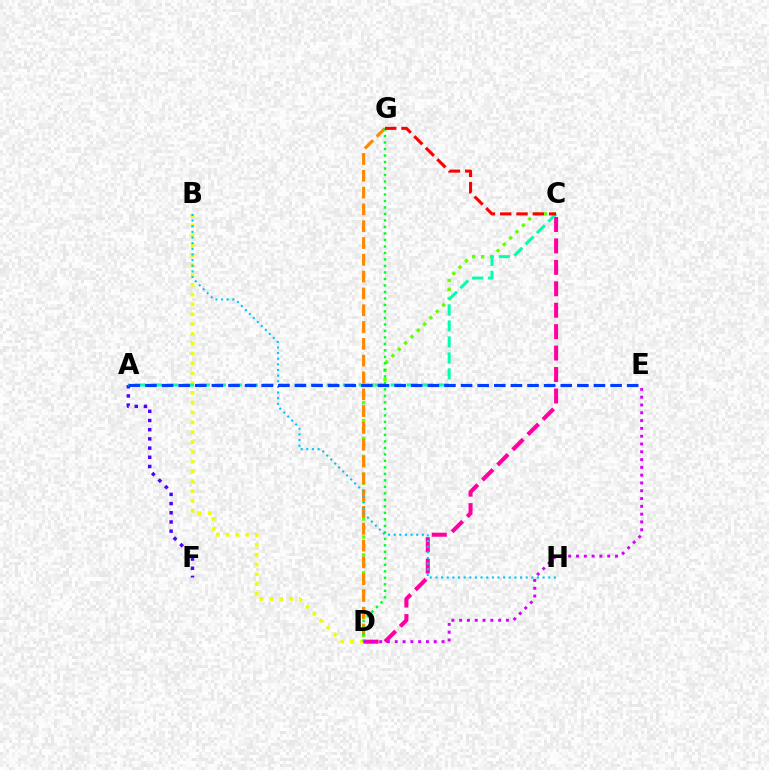{('B', 'D'): [{'color': '#eeff00', 'line_style': 'dotted', 'thickness': 2.67}], ('C', 'D'): [{'color': '#66ff00', 'line_style': 'dotted', 'thickness': 2.43}, {'color': '#ff00a0', 'line_style': 'dashed', 'thickness': 2.91}], ('A', 'F'): [{'color': '#4f00ff', 'line_style': 'dotted', 'thickness': 2.5}], ('D', 'G'): [{'color': '#ff8800', 'line_style': 'dashed', 'thickness': 2.28}, {'color': '#00ff27', 'line_style': 'dotted', 'thickness': 1.77}], ('A', 'C'): [{'color': '#00ffaf', 'line_style': 'dashed', 'thickness': 2.17}], ('B', 'H'): [{'color': '#00c7ff', 'line_style': 'dotted', 'thickness': 1.53}], ('D', 'E'): [{'color': '#d600ff', 'line_style': 'dotted', 'thickness': 2.12}], ('C', 'G'): [{'color': '#ff0000', 'line_style': 'dashed', 'thickness': 2.21}], ('A', 'E'): [{'color': '#003fff', 'line_style': 'dashed', 'thickness': 2.26}]}